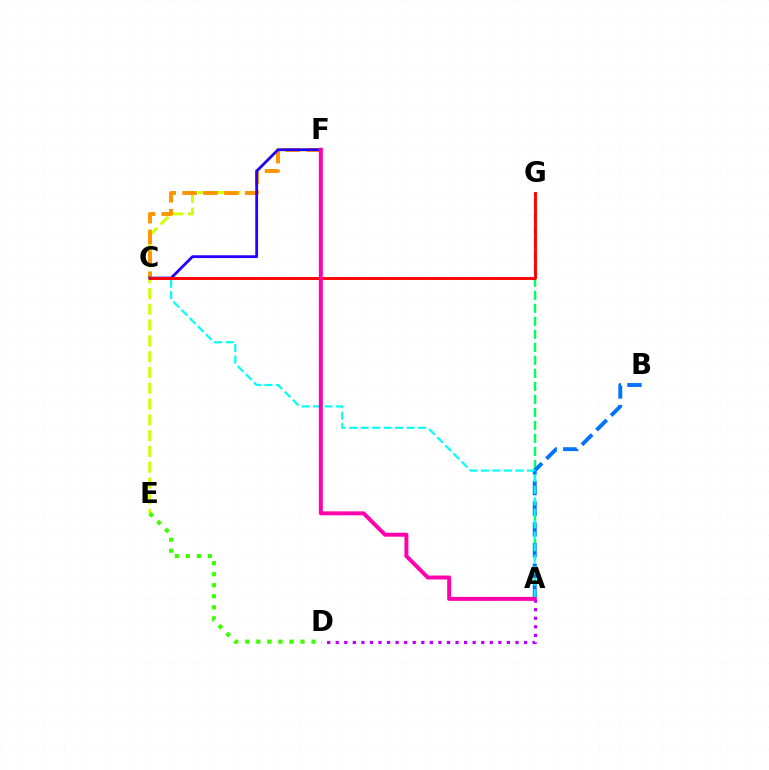{('E', 'F'): [{'color': '#d1ff00', 'line_style': 'dashed', 'thickness': 2.15}], ('C', 'F'): [{'color': '#ff9400', 'line_style': 'dashed', 'thickness': 2.84}, {'color': '#2500ff', 'line_style': 'solid', 'thickness': 2.01}], ('D', 'E'): [{'color': '#3dff00', 'line_style': 'dotted', 'thickness': 3.0}], ('A', 'D'): [{'color': '#b900ff', 'line_style': 'dotted', 'thickness': 2.33}], ('A', 'G'): [{'color': '#00ff5c', 'line_style': 'dashed', 'thickness': 1.77}], ('A', 'B'): [{'color': '#0074ff', 'line_style': 'dashed', 'thickness': 2.81}], ('A', 'C'): [{'color': '#00fff6', 'line_style': 'dashed', 'thickness': 1.56}], ('C', 'G'): [{'color': '#ff0000', 'line_style': 'solid', 'thickness': 2.08}], ('A', 'F'): [{'color': '#ff00ac', 'line_style': 'solid', 'thickness': 2.85}]}